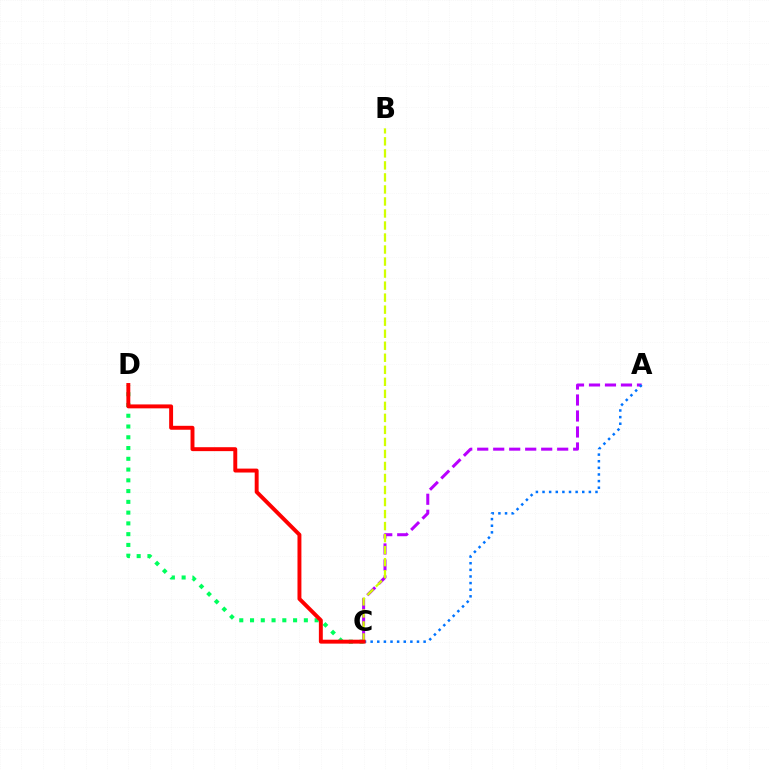{('C', 'D'): [{'color': '#00ff5c', 'line_style': 'dotted', 'thickness': 2.92}, {'color': '#ff0000', 'line_style': 'solid', 'thickness': 2.83}], ('A', 'C'): [{'color': '#b900ff', 'line_style': 'dashed', 'thickness': 2.17}, {'color': '#0074ff', 'line_style': 'dotted', 'thickness': 1.8}], ('B', 'C'): [{'color': '#d1ff00', 'line_style': 'dashed', 'thickness': 1.63}]}